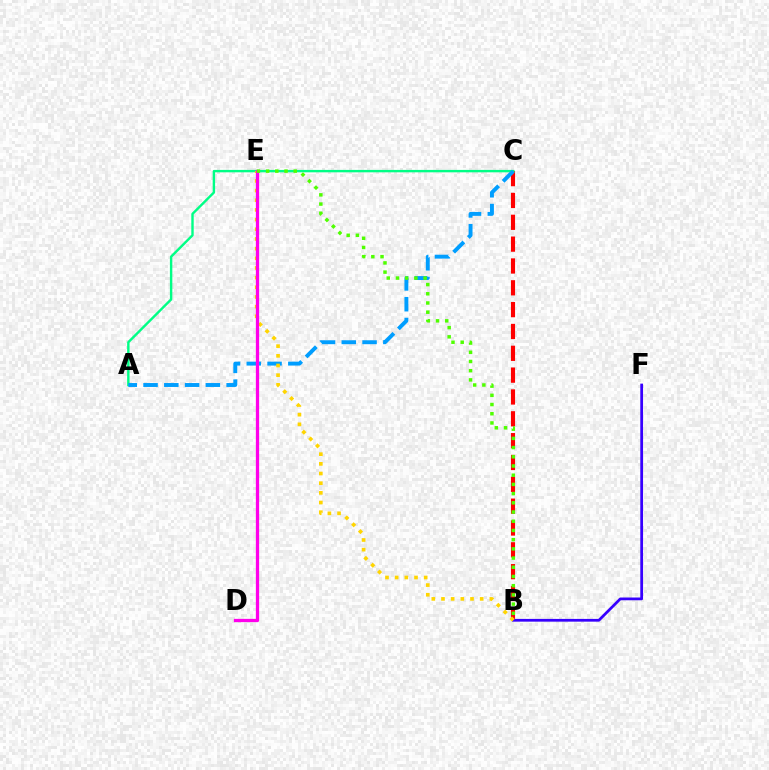{('B', 'C'): [{'color': '#ff0000', 'line_style': 'dashed', 'thickness': 2.97}], ('A', 'C'): [{'color': '#00ff86', 'line_style': 'solid', 'thickness': 1.73}, {'color': '#009eff', 'line_style': 'dashed', 'thickness': 2.82}], ('B', 'F'): [{'color': '#3700ff', 'line_style': 'solid', 'thickness': 1.98}], ('B', 'E'): [{'color': '#ffd500', 'line_style': 'dotted', 'thickness': 2.63}, {'color': '#4fff00', 'line_style': 'dotted', 'thickness': 2.5}], ('D', 'E'): [{'color': '#ff00ed', 'line_style': 'solid', 'thickness': 2.36}]}